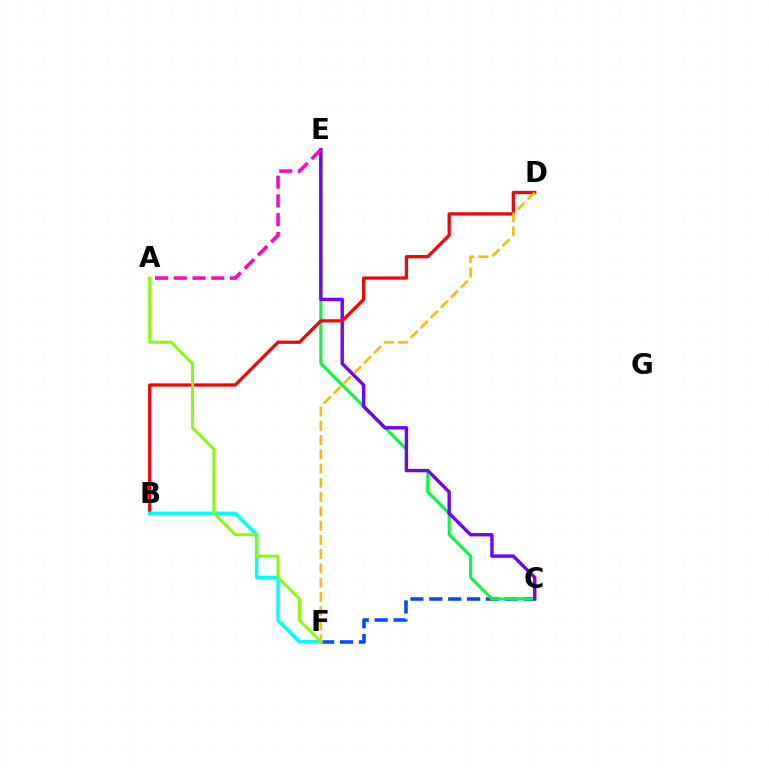{('C', 'F'): [{'color': '#004bff', 'line_style': 'dashed', 'thickness': 2.57}], ('C', 'E'): [{'color': '#00ff39', 'line_style': 'solid', 'thickness': 2.22}, {'color': '#7200ff', 'line_style': 'solid', 'thickness': 2.44}], ('B', 'D'): [{'color': '#ff0000', 'line_style': 'solid', 'thickness': 2.35}], ('B', 'F'): [{'color': '#00fff6', 'line_style': 'solid', 'thickness': 2.51}], ('A', 'F'): [{'color': '#84ff00', 'line_style': 'solid', 'thickness': 2.14}], ('A', 'E'): [{'color': '#ff00cf', 'line_style': 'dashed', 'thickness': 2.54}], ('D', 'F'): [{'color': '#ffbd00', 'line_style': 'dashed', 'thickness': 1.94}]}